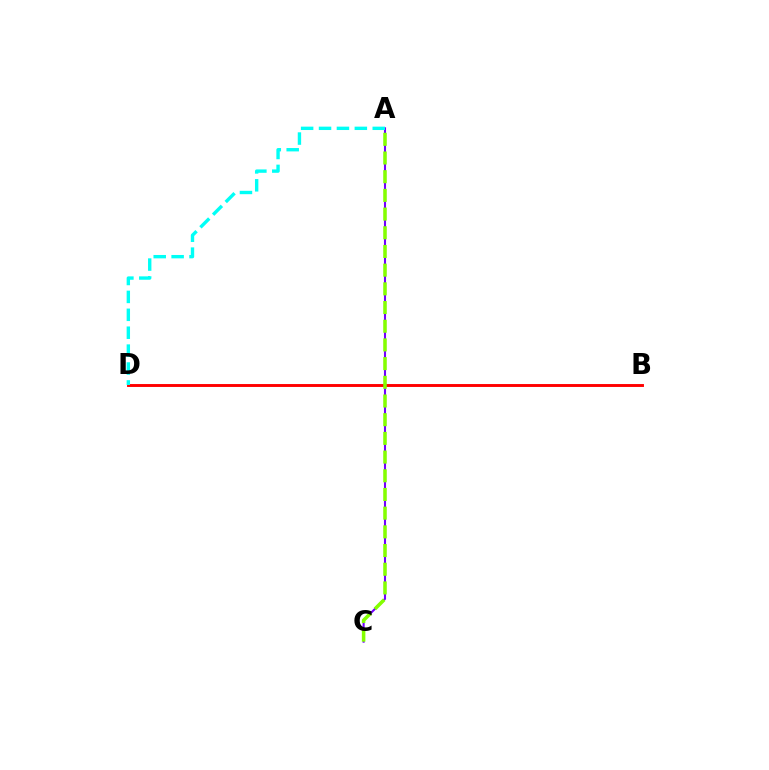{('A', 'C'): [{'color': '#7200ff', 'line_style': 'solid', 'thickness': 1.5}, {'color': '#84ff00', 'line_style': 'dashed', 'thickness': 2.54}], ('B', 'D'): [{'color': '#ff0000', 'line_style': 'solid', 'thickness': 2.09}], ('A', 'D'): [{'color': '#00fff6', 'line_style': 'dashed', 'thickness': 2.43}]}